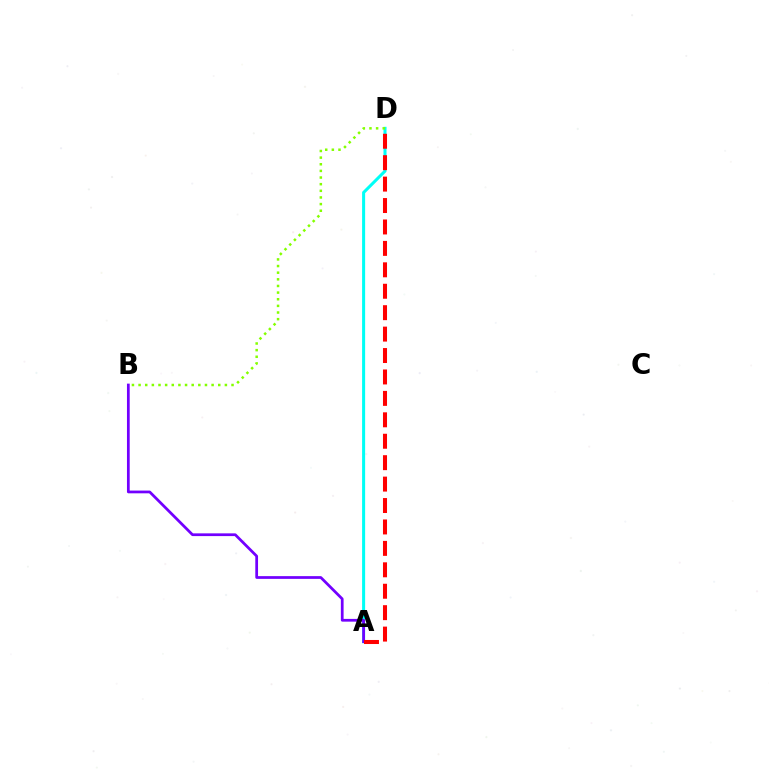{('A', 'D'): [{'color': '#00fff6', 'line_style': 'solid', 'thickness': 2.19}, {'color': '#ff0000', 'line_style': 'dashed', 'thickness': 2.91}], ('A', 'B'): [{'color': '#7200ff', 'line_style': 'solid', 'thickness': 1.98}], ('B', 'D'): [{'color': '#84ff00', 'line_style': 'dotted', 'thickness': 1.8}]}